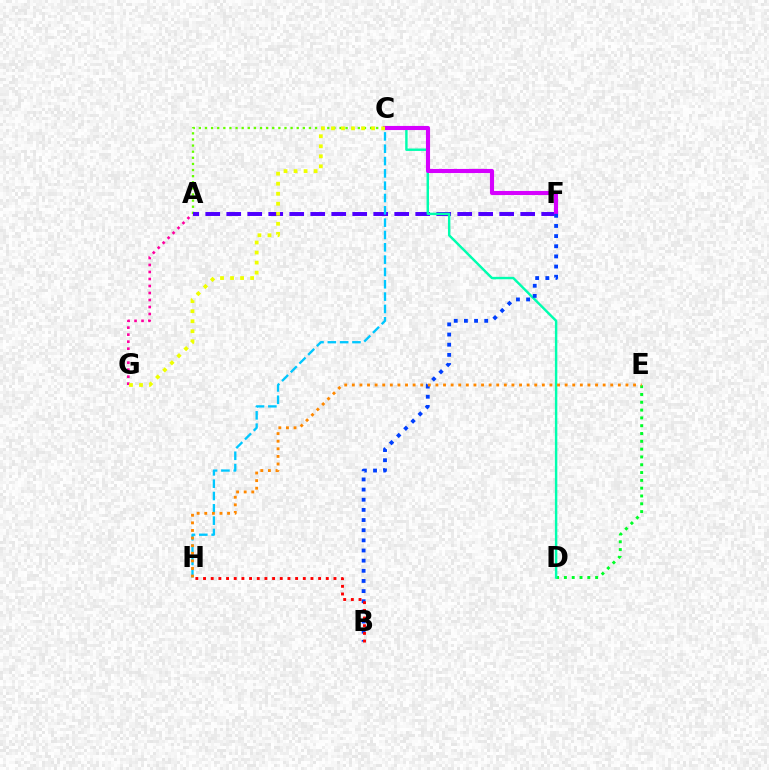{('A', 'C'): [{'color': '#66ff00', 'line_style': 'dotted', 'thickness': 1.66}], ('D', 'E'): [{'color': '#00ff27', 'line_style': 'dotted', 'thickness': 2.12}], ('A', 'F'): [{'color': '#4f00ff', 'line_style': 'dashed', 'thickness': 2.85}], ('C', 'D'): [{'color': '#00ffaf', 'line_style': 'solid', 'thickness': 1.75}], ('A', 'G'): [{'color': '#ff00a0', 'line_style': 'dotted', 'thickness': 1.9}], ('C', 'F'): [{'color': '#d600ff', 'line_style': 'solid', 'thickness': 2.95}], ('B', 'F'): [{'color': '#003fff', 'line_style': 'dotted', 'thickness': 2.76}], ('C', 'H'): [{'color': '#00c7ff', 'line_style': 'dashed', 'thickness': 1.67}], ('C', 'G'): [{'color': '#eeff00', 'line_style': 'dotted', 'thickness': 2.72}], ('B', 'H'): [{'color': '#ff0000', 'line_style': 'dotted', 'thickness': 2.08}], ('E', 'H'): [{'color': '#ff8800', 'line_style': 'dotted', 'thickness': 2.07}]}